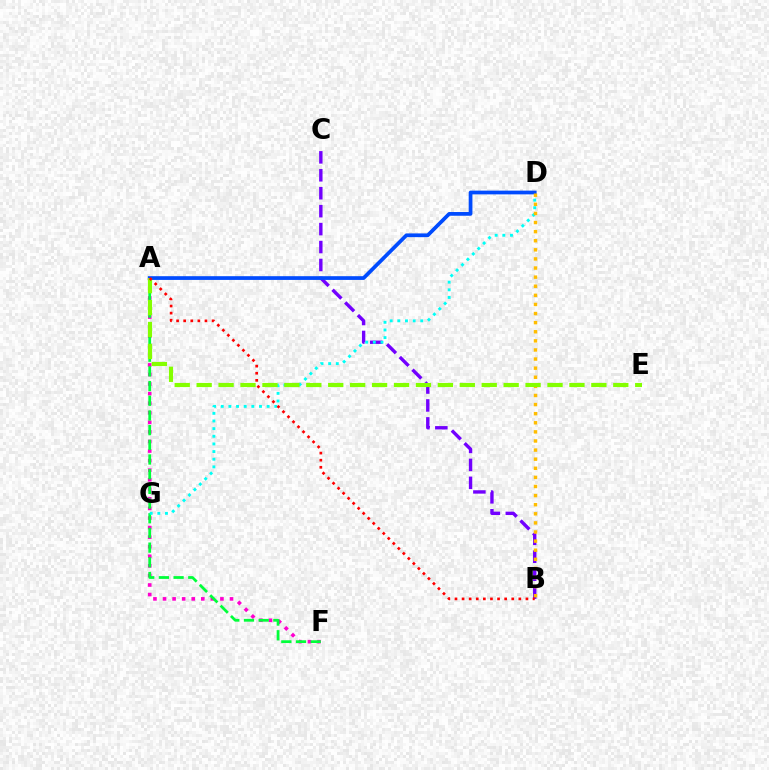{('B', 'C'): [{'color': '#7200ff', 'line_style': 'dashed', 'thickness': 2.44}], ('A', 'F'): [{'color': '#ff00cf', 'line_style': 'dotted', 'thickness': 2.6}, {'color': '#00ff39', 'line_style': 'dashed', 'thickness': 2.0}], ('D', 'G'): [{'color': '#00fff6', 'line_style': 'dotted', 'thickness': 2.08}], ('A', 'D'): [{'color': '#004bff', 'line_style': 'solid', 'thickness': 2.69}], ('B', 'D'): [{'color': '#ffbd00', 'line_style': 'dotted', 'thickness': 2.47}], ('A', 'E'): [{'color': '#84ff00', 'line_style': 'dashed', 'thickness': 2.98}], ('A', 'B'): [{'color': '#ff0000', 'line_style': 'dotted', 'thickness': 1.93}]}